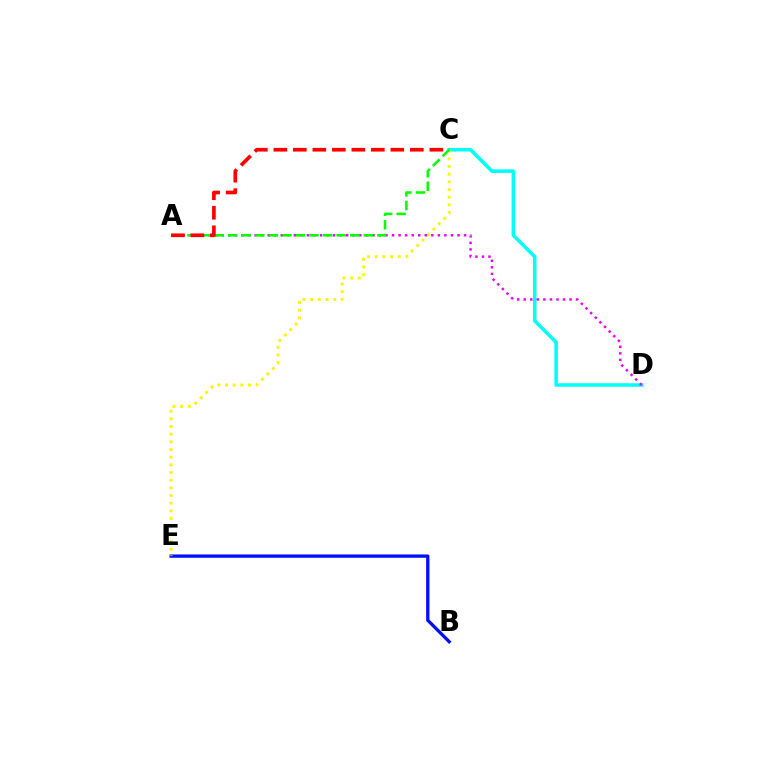{('B', 'E'): [{'color': '#0010ff', 'line_style': 'solid', 'thickness': 2.37}], ('C', 'D'): [{'color': '#00fff6', 'line_style': 'solid', 'thickness': 2.54}], ('C', 'E'): [{'color': '#fcf500', 'line_style': 'dotted', 'thickness': 2.08}], ('A', 'D'): [{'color': '#ee00ff', 'line_style': 'dotted', 'thickness': 1.78}], ('A', 'C'): [{'color': '#08ff00', 'line_style': 'dashed', 'thickness': 1.84}, {'color': '#ff0000', 'line_style': 'dashed', 'thickness': 2.65}]}